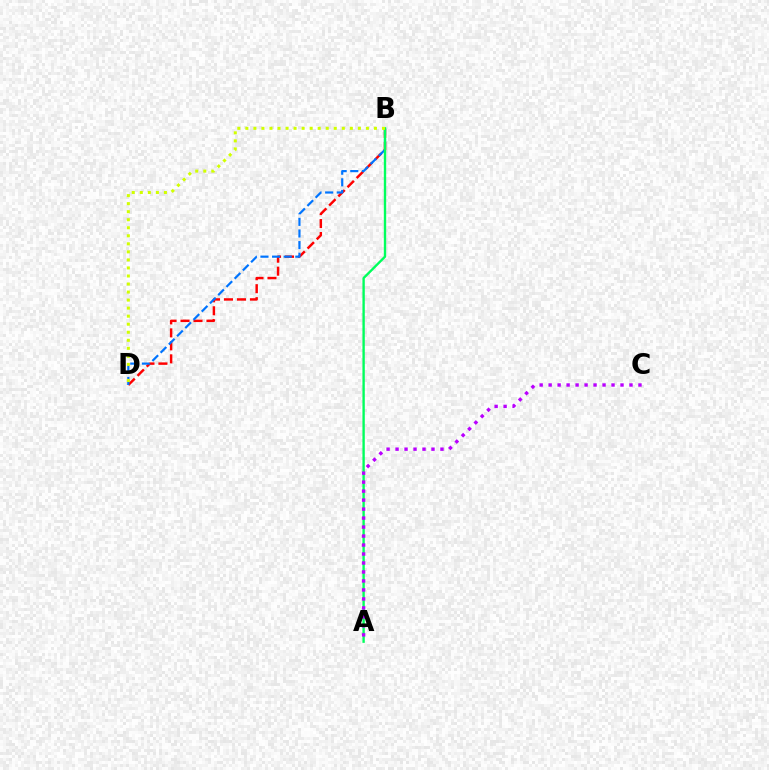{('B', 'D'): [{'color': '#ff0000', 'line_style': 'dashed', 'thickness': 1.76}, {'color': '#0074ff', 'line_style': 'dashed', 'thickness': 1.58}, {'color': '#d1ff00', 'line_style': 'dotted', 'thickness': 2.18}], ('A', 'B'): [{'color': '#00ff5c', 'line_style': 'solid', 'thickness': 1.7}], ('A', 'C'): [{'color': '#b900ff', 'line_style': 'dotted', 'thickness': 2.44}]}